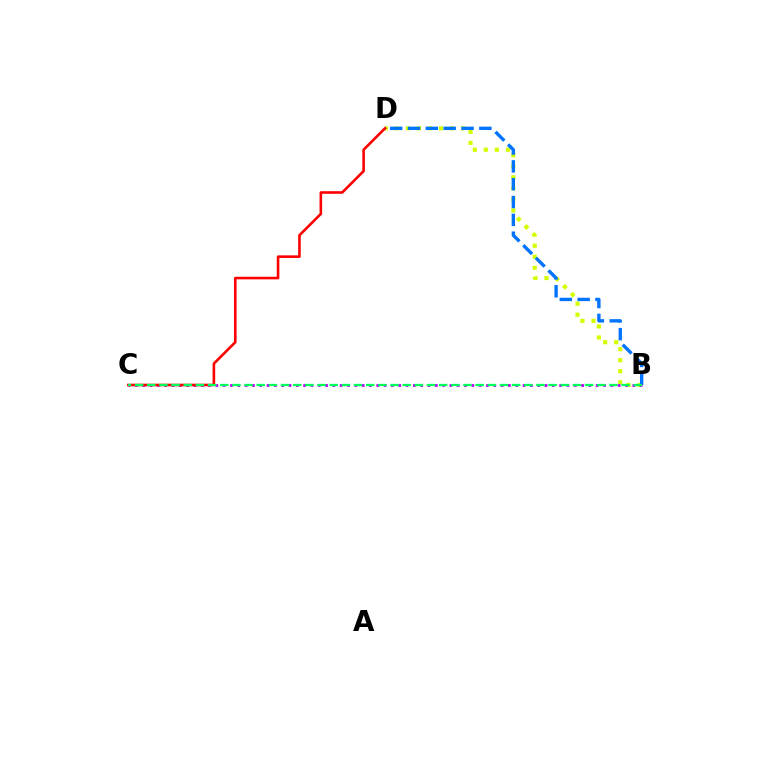{('B', 'D'): [{'color': '#d1ff00', 'line_style': 'dotted', 'thickness': 3.0}, {'color': '#0074ff', 'line_style': 'dashed', 'thickness': 2.42}], ('B', 'C'): [{'color': '#b900ff', 'line_style': 'dotted', 'thickness': 1.99}, {'color': '#00ff5c', 'line_style': 'dashed', 'thickness': 1.65}], ('C', 'D'): [{'color': '#ff0000', 'line_style': 'solid', 'thickness': 1.87}]}